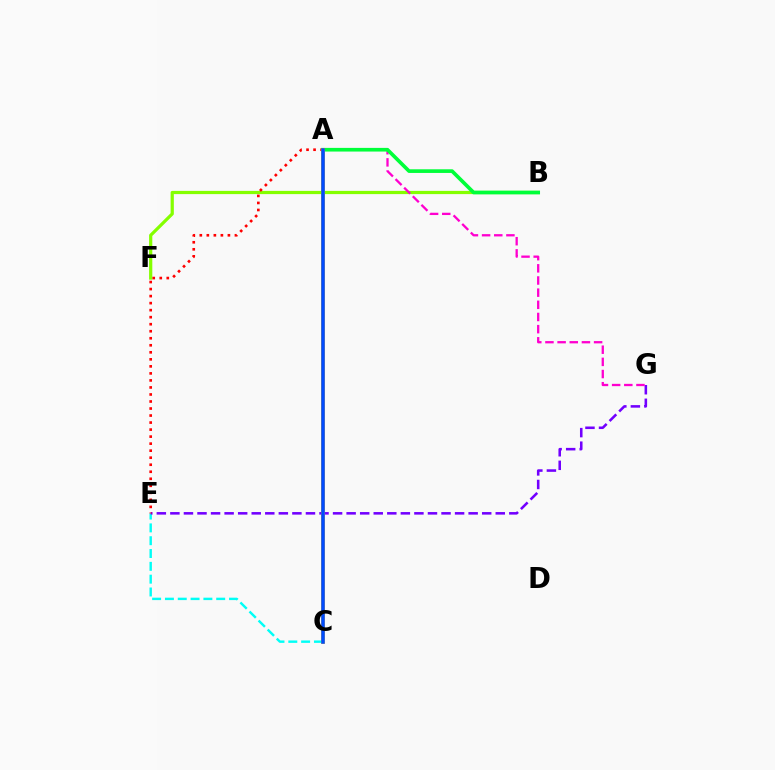{('B', 'F'): [{'color': '#84ff00', 'line_style': 'solid', 'thickness': 2.32}], ('C', 'E'): [{'color': '#00fff6', 'line_style': 'dashed', 'thickness': 1.74}], ('E', 'G'): [{'color': '#7200ff', 'line_style': 'dashed', 'thickness': 1.84}], ('A', 'G'): [{'color': '#ff00cf', 'line_style': 'dashed', 'thickness': 1.65}], ('A', 'E'): [{'color': '#ff0000', 'line_style': 'dotted', 'thickness': 1.91}], ('A', 'B'): [{'color': '#00ff39', 'line_style': 'solid', 'thickness': 2.64}], ('A', 'C'): [{'color': '#ffbd00', 'line_style': 'solid', 'thickness': 2.65}, {'color': '#004bff', 'line_style': 'solid', 'thickness': 2.54}]}